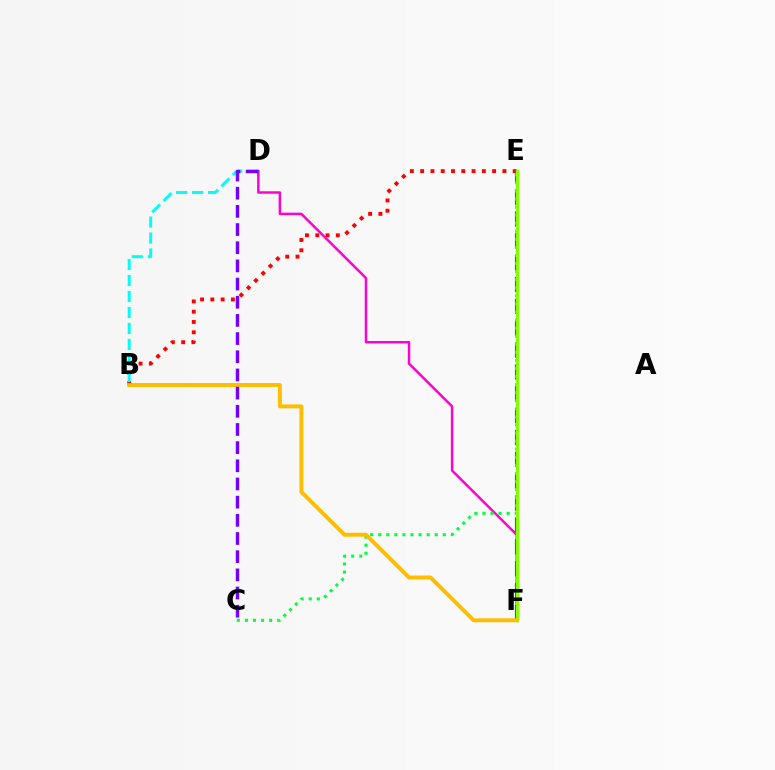{('B', 'E'): [{'color': '#ff0000', 'line_style': 'dotted', 'thickness': 2.79}], ('D', 'F'): [{'color': '#ff00cf', 'line_style': 'solid', 'thickness': 1.78}], ('E', 'F'): [{'color': '#004bff', 'line_style': 'dashed', 'thickness': 2.97}, {'color': '#84ff00', 'line_style': 'solid', 'thickness': 2.42}], ('C', 'E'): [{'color': '#00ff39', 'line_style': 'dotted', 'thickness': 2.19}], ('B', 'D'): [{'color': '#00fff6', 'line_style': 'dashed', 'thickness': 2.17}], ('B', 'F'): [{'color': '#ffbd00', 'line_style': 'solid', 'thickness': 2.84}], ('C', 'D'): [{'color': '#7200ff', 'line_style': 'dashed', 'thickness': 2.47}]}